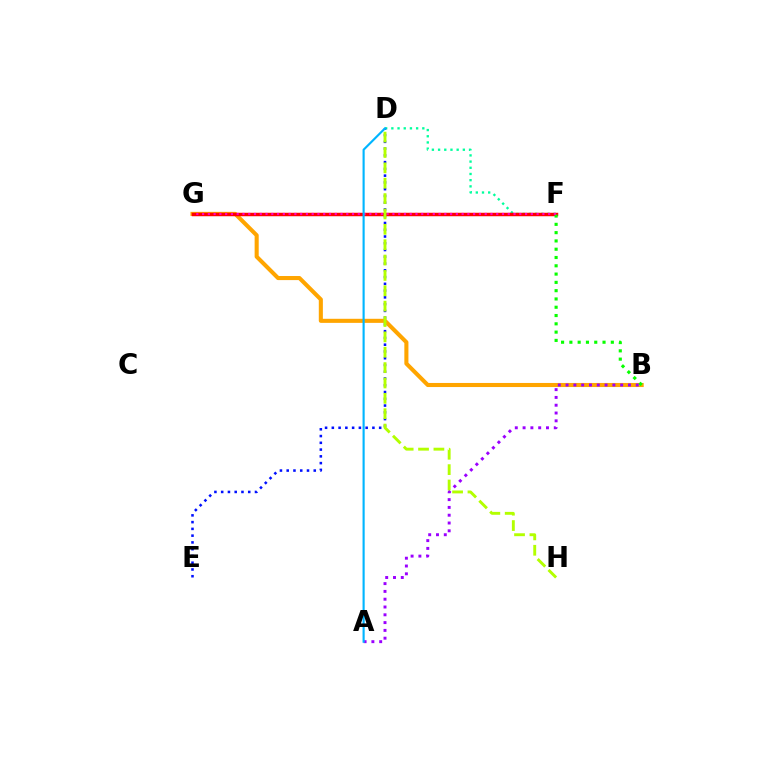{('D', 'F'): [{'color': '#00ff9d', 'line_style': 'dotted', 'thickness': 1.68}], ('D', 'E'): [{'color': '#0010ff', 'line_style': 'dotted', 'thickness': 1.84}], ('B', 'G'): [{'color': '#ffa500', 'line_style': 'solid', 'thickness': 2.94}], ('F', 'G'): [{'color': '#ff0000', 'line_style': 'solid', 'thickness': 2.49}, {'color': '#ff00bd', 'line_style': 'dotted', 'thickness': 1.57}], ('B', 'F'): [{'color': '#08ff00', 'line_style': 'dotted', 'thickness': 2.25}], ('A', 'B'): [{'color': '#9b00ff', 'line_style': 'dotted', 'thickness': 2.12}], ('D', 'H'): [{'color': '#b3ff00', 'line_style': 'dashed', 'thickness': 2.09}], ('A', 'D'): [{'color': '#00b5ff', 'line_style': 'solid', 'thickness': 1.54}]}